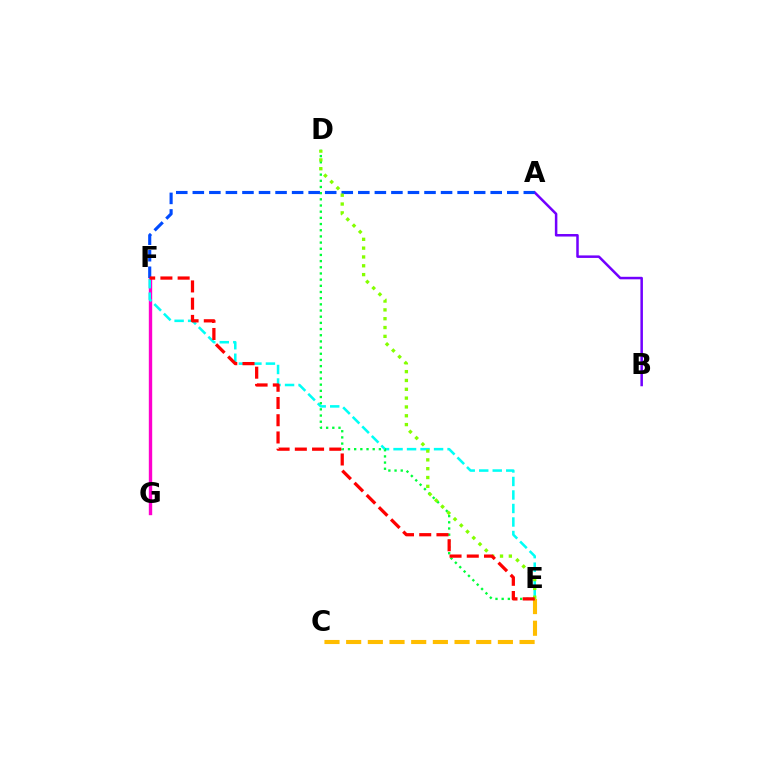{('F', 'G'): [{'color': '#ff00cf', 'line_style': 'solid', 'thickness': 2.43}], ('A', 'B'): [{'color': '#7200ff', 'line_style': 'solid', 'thickness': 1.81}], ('E', 'F'): [{'color': '#00fff6', 'line_style': 'dashed', 'thickness': 1.83}, {'color': '#ff0000', 'line_style': 'dashed', 'thickness': 2.34}], ('C', 'E'): [{'color': '#ffbd00', 'line_style': 'dashed', 'thickness': 2.94}], ('D', 'E'): [{'color': '#00ff39', 'line_style': 'dotted', 'thickness': 1.68}, {'color': '#84ff00', 'line_style': 'dotted', 'thickness': 2.4}], ('A', 'F'): [{'color': '#004bff', 'line_style': 'dashed', 'thickness': 2.25}]}